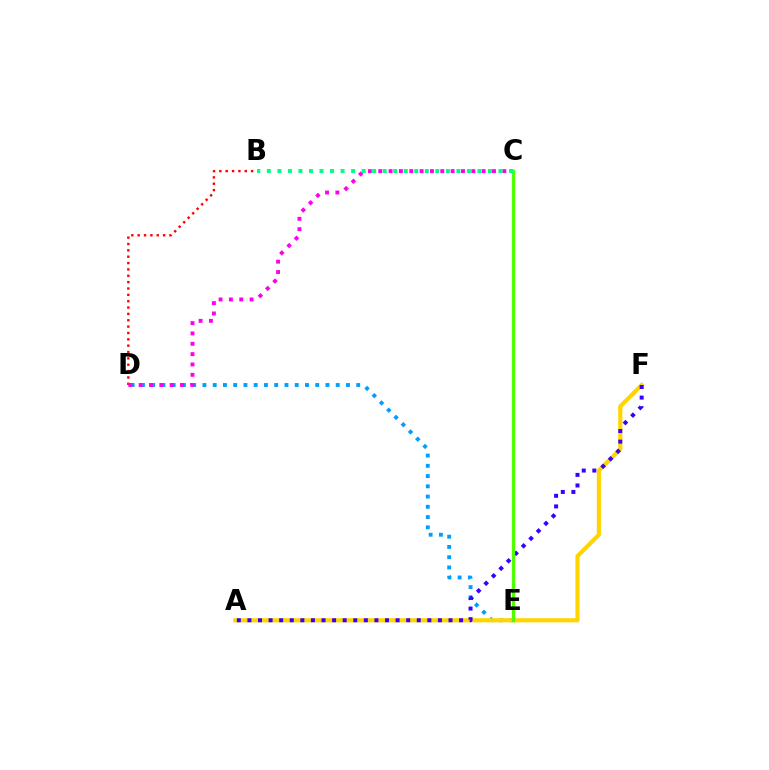{('B', 'D'): [{'color': '#ff0000', 'line_style': 'dotted', 'thickness': 1.73}], ('D', 'E'): [{'color': '#009eff', 'line_style': 'dotted', 'thickness': 2.79}], ('A', 'F'): [{'color': '#ffd500', 'line_style': 'solid', 'thickness': 3.0}, {'color': '#3700ff', 'line_style': 'dotted', 'thickness': 2.88}], ('C', 'D'): [{'color': '#ff00ed', 'line_style': 'dotted', 'thickness': 2.81}], ('C', 'E'): [{'color': '#4fff00', 'line_style': 'solid', 'thickness': 2.37}], ('B', 'C'): [{'color': '#00ff86', 'line_style': 'dotted', 'thickness': 2.86}]}